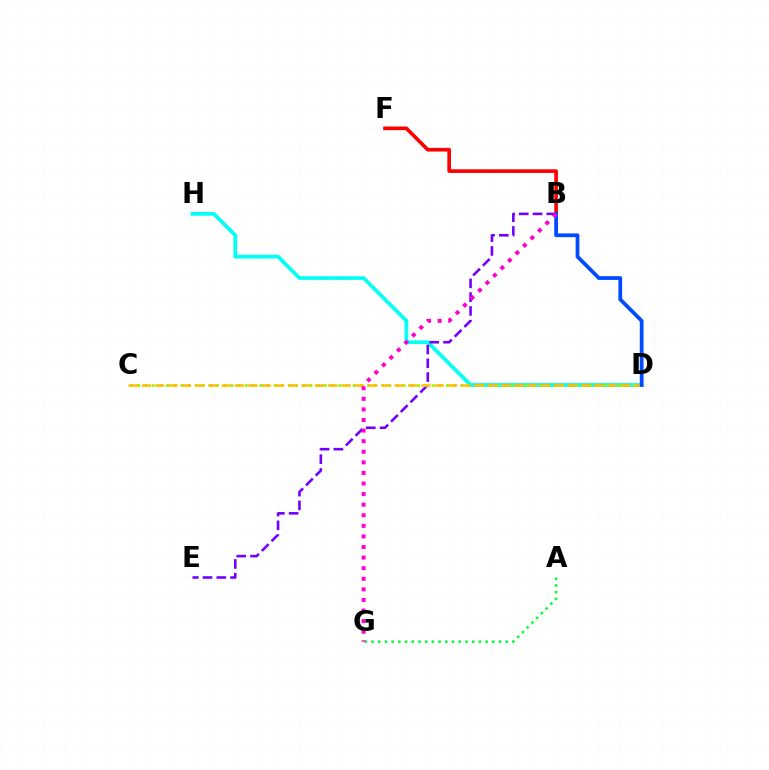{('D', 'H'): [{'color': '#00fff6', 'line_style': 'solid', 'thickness': 2.68}], ('B', 'E'): [{'color': '#7200ff', 'line_style': 'dashed', 'thickness': 1.87}], ('A', 'G'): [{'color': '#00ff39', 'line_style': 'dotted', 'thickness': 1.82}], ('C', 'D'): [{'color': '#84ff00', 'line_style': 'dotted', 'thickness': 1.95}, {'color': '#ffbd00', 'line_style': 'dashed', 'thickness': 1.81}], ('B', 'F'): [{'color': '#ff0000', 'line_style': 'solid', 'thickness': 2.63}], ('B', 'D'): [{'color': '#004bff', 'line_style': 'solid', 'thickness': 2.71}], ('B', 'G'): [{'color': '#ff00cf', 'line_style': 'dotted', 'thickness': 2.88}]}